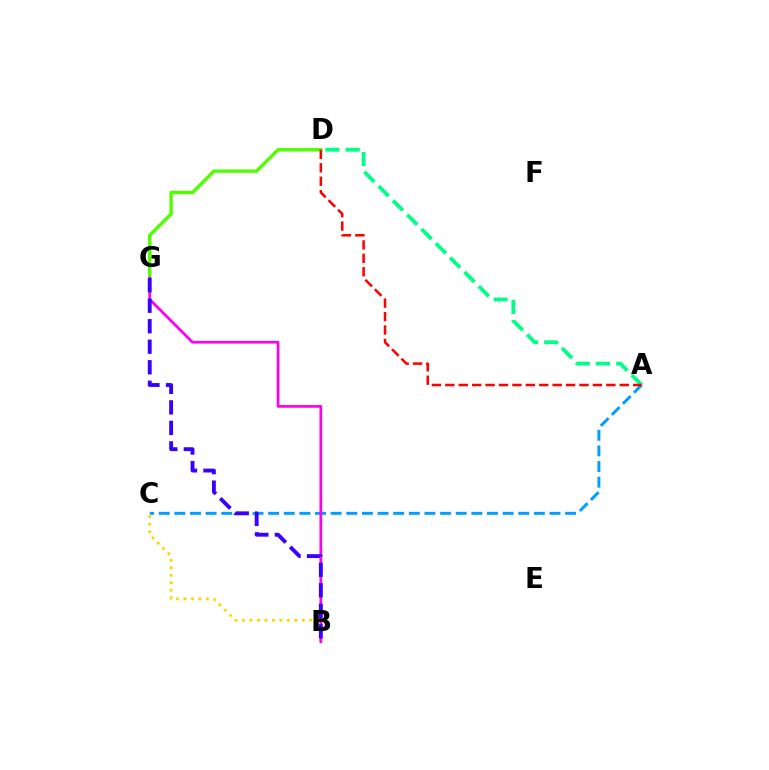{('D', 'G'): [{'color': '#4fff00', 'line_style': 'solid', 'thickness': 2.43}], ('B', 'C'): [{'color': '#ffd500', 'line_style': 'dotted', 'thickness': 2.03}], ('A', 'C'): [{'color': '#009eff', 'line_style': 'dashed', 'thickness': 2.12}], ('A', 'D'): [{'color': '#00ff86', 'line_style': 'dashed', 'thickness': 2.75}, {'color': '#ff0000', 'line_style': 'dashed', 'thickness': 1.82}], ('B', 'G'): [{'color': '#ff00ed', 'line_style': 'solid', 'thickness': 1.96}, {'color': '#3700ff', 'line_style': 'dashed', 'thickness': 2.79}]}